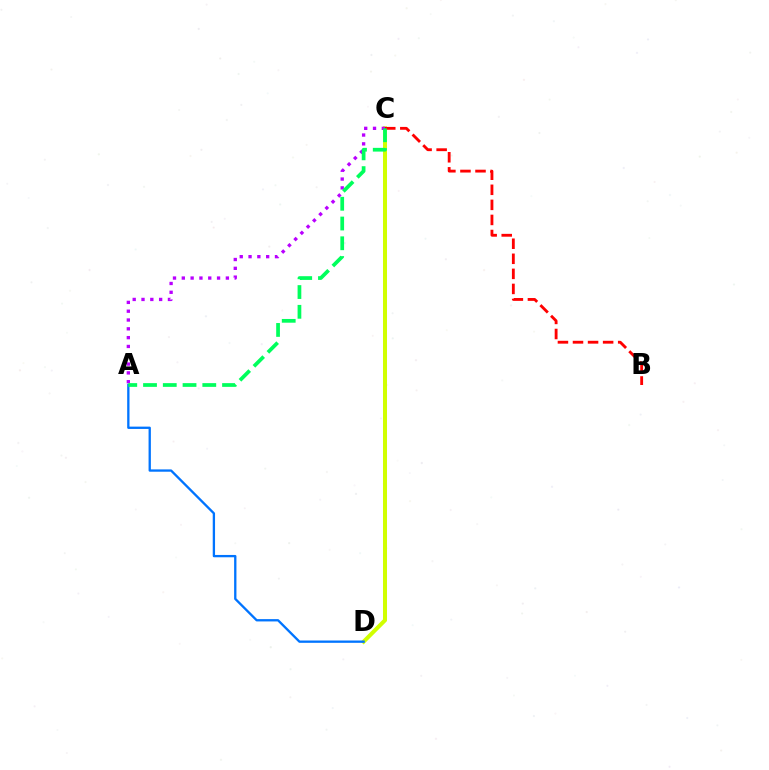{('C', 'D'): [{'color': '#d1ff00', 'line_style': 'solid', 'thickness': 2.89}], ('A', 'D'): [{'color': '#0074ff', 'line_style': 'solid', 'thickness': 1.67}], ('A', 'C'): [{'color': '#b900ff', 'line_style': 'dotted', 'thickness': 2.39}, {'color': '#00ff5c', 'line_style': 'dashed', 'thickness': 2.68}], ('B', 'C'): [{'color': '#ff0000', 'line_style': 'dashed', 'thickness': 2.05}]}